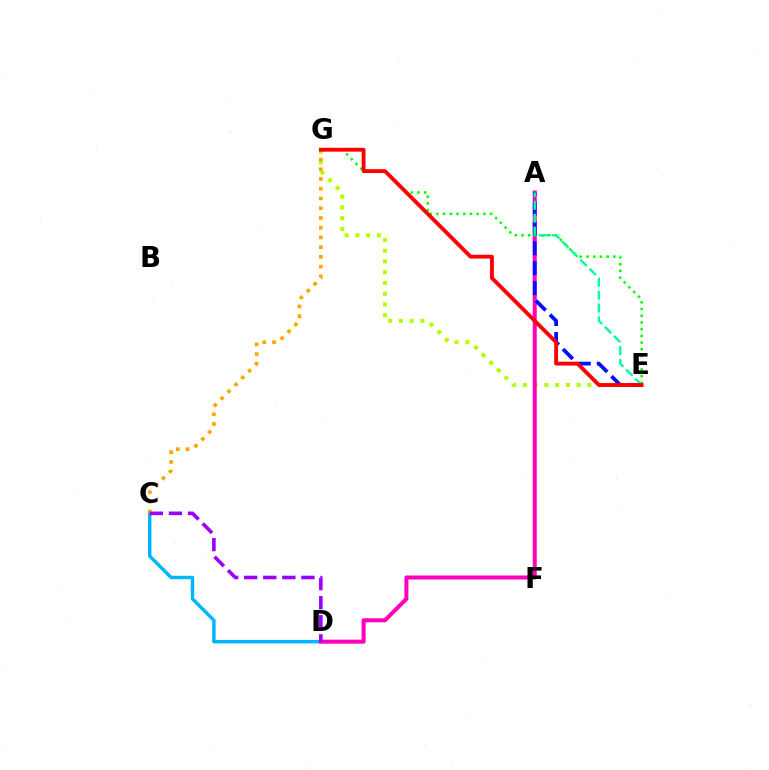{('C', 'D'): [{'color': '#00b5ff', 'line_style': 'solid', 'thickness': 2.46}, {'color': '#9b00ff', 'line_style': 'dashed', 'thickness': 2.59}], ('E', 'G'): [{'color': '#b3ff00', 'line_style': 'dotted', 'thickness': 2.92}, {'color': '#08ff00', 'line_style': 'dotted', 'thickness': 1.82}, {'color': '#ff0000', 'line_style': 'solid', 'thickness': 2.77}], ('A', 'D'): [{'color': '#ff00bd', 'line_style': 'solid', 'thickness': 2.9}], ('A', 'E'): [{'color': '#0010ff', 'line_style': 'dashed', 'thickness': 2.71}, {'color': '#00ff9d', 'line_style': 'dashed', 'thickness': 1.75}], ('C', 'G'): [{'color': '#ffa500', 'line_style': 'dotted', 'thickness': 2.65}]}